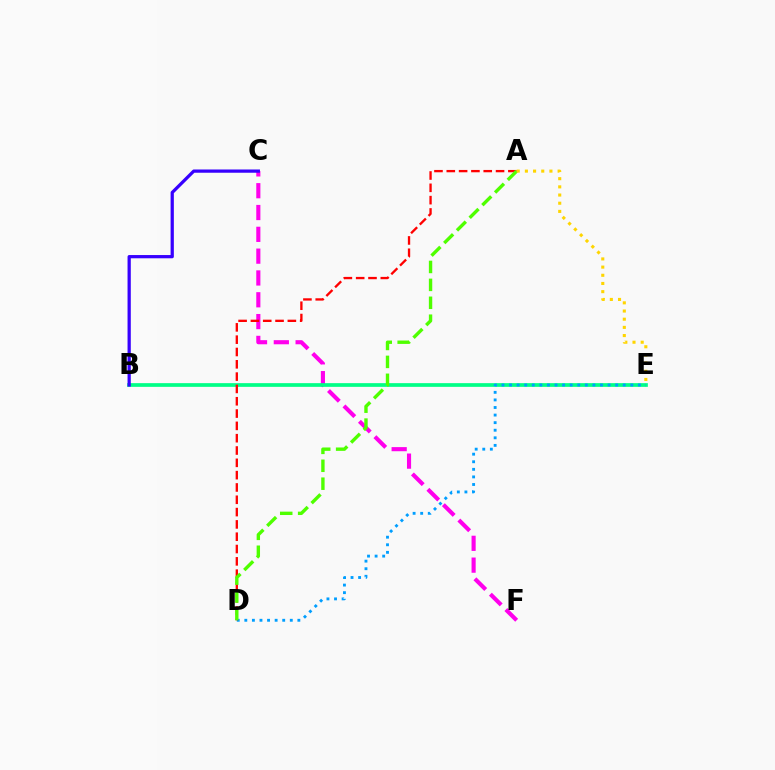{('C', 'F'): [{'color': '#ff00ed', 'line_style': 'dashed', 'thickness': 2.96}], ('B', 'E'): [{'color': '#00ff86', 'line_style': 'solid', 'thickness': 2.67}], ('D', 'E'): [{'color': '#009eff', 'line_style': 'dotted', 'thickness': 2.06}], ('A', 'D'): [{'color': '#ff0000', 'line_style': 'dashed', 'thickness': 1.67}, {'color': '#4fff00', 'line_style': 'dashed', 'thickness': 2.43}], ('B', 'C'): [{'color': '#3700ff', 'line_style': 'solid', 'thickness': 2.34}], ('A', 'E'): [{'color': '#ffd500', 'line_style': 'dotted', 'thickness': 2.22}]}